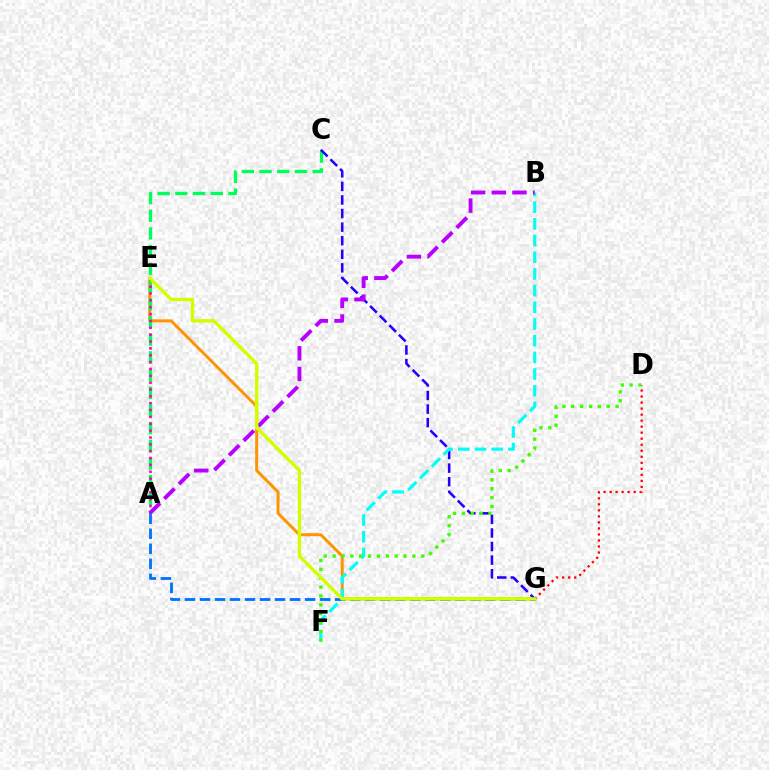{('E', 'G'): [{'color': '#ff9400', 'line_style': 'solid', 'thickness': 2.13}, {'color': '#d1ff00', 'line_style': 'solid', 'thickness': 2.44}], ('A', 'C'): [{'color': '#00ff5c', 'line_style': 'dashed', 'thickness': 2.4}], ('C', 'G'): [{'color': '#2500ff', 'line_style': 'dashed', 'thickness': 1.85}], ('A', 'E'): [{'color': '#ff00ac', 'line_style': 'dotted', 'thickness': 1.86}], ('B', 'F'): [{'color': '#00fff6', 'line_style': 'dashed', 'thickness': 2.27}], ('A', 'B'): [{'color': '#b900ff', 'line_style': 'dashed', 'thickness': 2.81}], ('A', 'G'): [{'color': '#0074ff', 'line_style': 'dashed', 'thickness': 2.04}], ('D', 'G'): [{'color': '#ff0000', 'line_style': 'dotted', 'thickness': 1.64}], ('D', 'F'): [{'color': '#3dff00', 'line_style': 'dotted', 'thickness': 2.41}]}